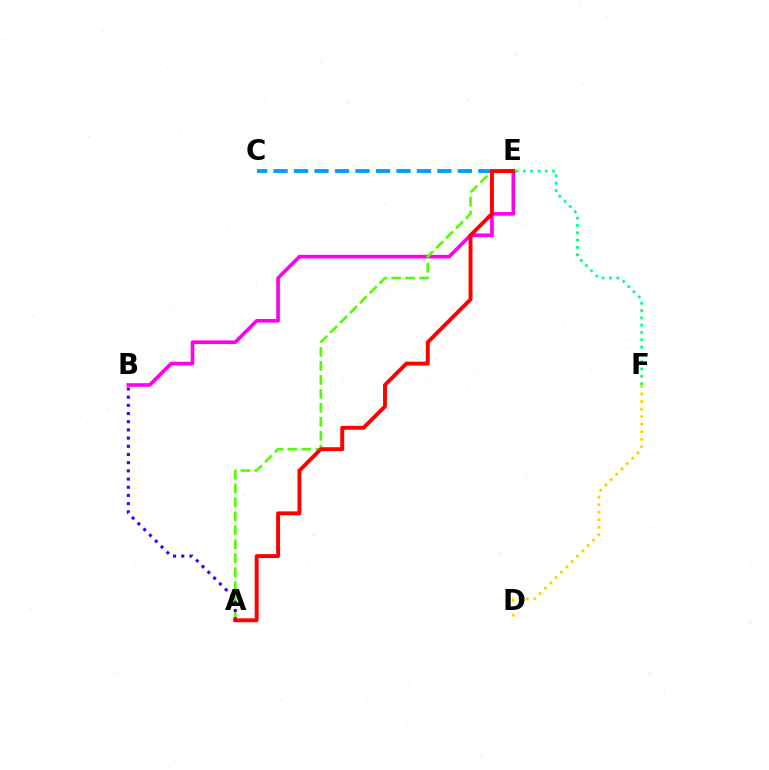{('B', 'E'): [{'color': '#ff00ed', 'line_style': 'solid', 'thickness': 2.63}], ('A', 'E'): [{'color': '#4fff00', 'line_style': 'dashed', 'thickness': 1.9}, {'color': '#ff0000', 'line_style': 'solid', 'thickness': 2.81}], ('C', 'E'): [{'color': '#009eff', 'line_style': 'dashed', 'thickness': 2.78}], ('A', 'B'): [{'color': '#3700ff', 'line_style': 'dotted', 'thickness': 2.22}], ('D', 'F'): [{'color': '#ffd500', 'line_style': 'dotted', 'thickness': 2.05}], ('E', 'F'): [{'color': '#00ff86', 'line_style': 'dotted', 'thickness': 1.99}]}